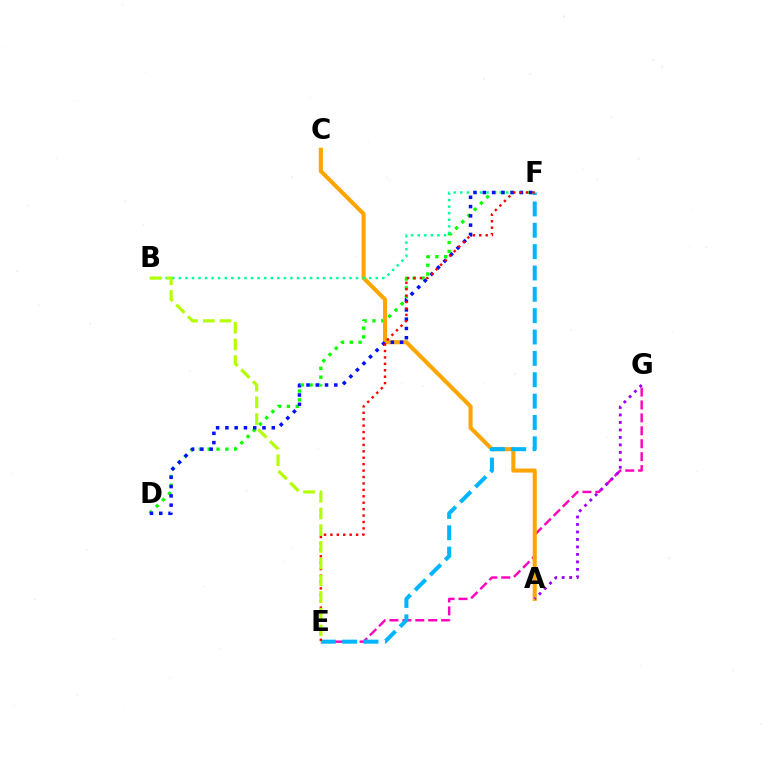{('E', 'G'): [{'color': '#ff00bd', 'line_style': 'dashed', 'thickness': 1.75}], ('D', 'F'): [{'color': '#08ff00', 'line_style': 'dotted', 'thickness': 2.39}, {'color': '#0010ff', 'line_style': 'dotted', 'thickness': 2.52}], ('A', 'C'): [{'color': '#ffa500', 'line_style': 'solid', 'thickness': 2.94}], ('A', 'G'): [{'color': '#9b00ff', 'line_style': 'dotted', 'thickness': 2.03}], ('B', 'F'): [{'color': '#00ff9d', 'line_style': 'dotted', 'thickness': 1.78}], ('E', 'F'): [{'color': '#00b5ff', 'line_style': 'dashed', 'thickness': 2.9}, {'color': '#ff0000', 'line_style': 'dotted', 'thickness': 1.74}], ('B', 'E'): [{'color': '#b3ff00', 'line_style': 'dashed', 'thickness': 2.27}]}